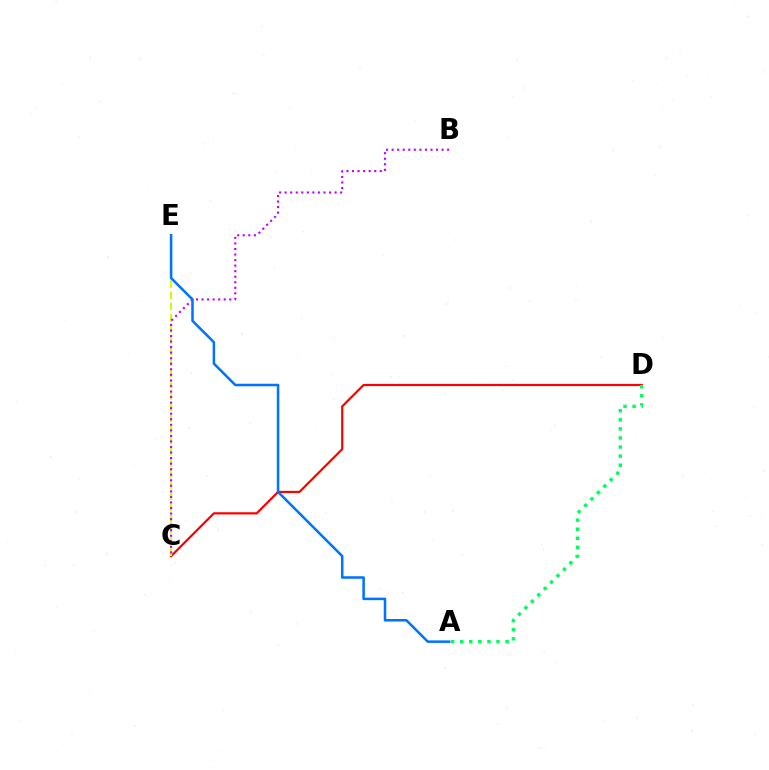{('C', 'D'): [{'color': '#ff0000', 'line_style': 'solid', 'thickness': 1.59}], ('C', 'E'): [{'color': '#d1ff00', 'line_style': 'dashed', 'thickness': 1.52}], ('B', 'C'): [{'color': '#b900ff', 'line_style': 'dotted', 'thickness': 1.51}], ('A', 'E'): [{'color': '#0074ff', 'line_style': 'solid', 'thickness': 1.83}], ('A', 'D'): [{'color': '#00ff5c', 'line_style': 'dotted', 'thickness': 2.47}]}